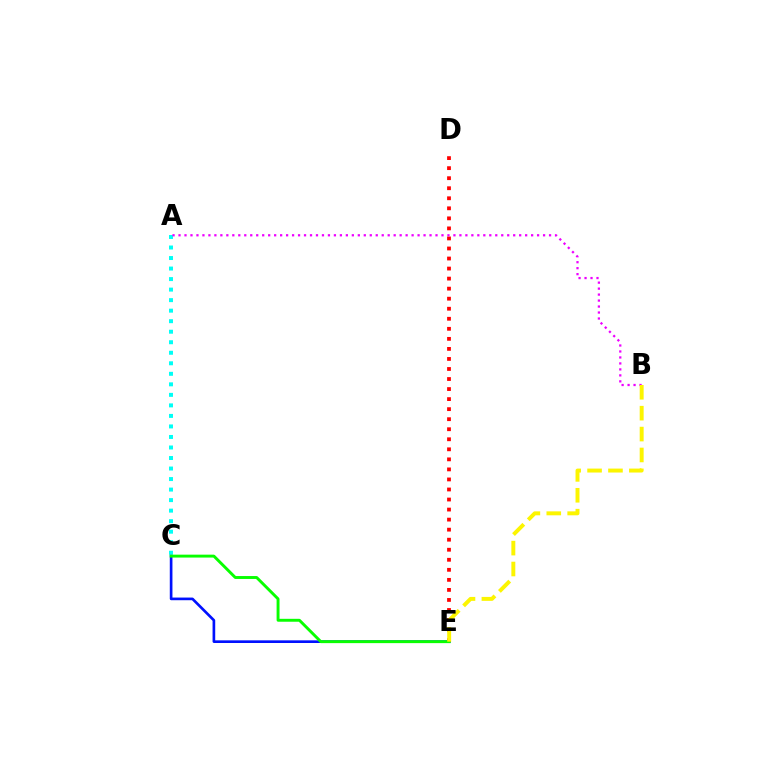{('A', 'C'): [{'color': '#00fff6', 'line_style': 'dotted', 'thickness': 2.86}], ('C', 'E'): [{'color': '#0010ff', 'line_style': 'solid', 'thickness': 1.92}, {'color': '#08ff00', 'line_style': 'solid', 'thickness': 2.1}], ('D', 'E'): [{'color': '#ff0000', 'line_style': 'dotted', 'thickness': 2.73}], ('A', 'B'): [{'color': '#ee00ff', 'line_style': 'dotted', 'thickness': 1.62}], ('B', 'E'): [{'color': '#fcf500', 'line_style': 'dashed', 'thickness': 2.84}]}